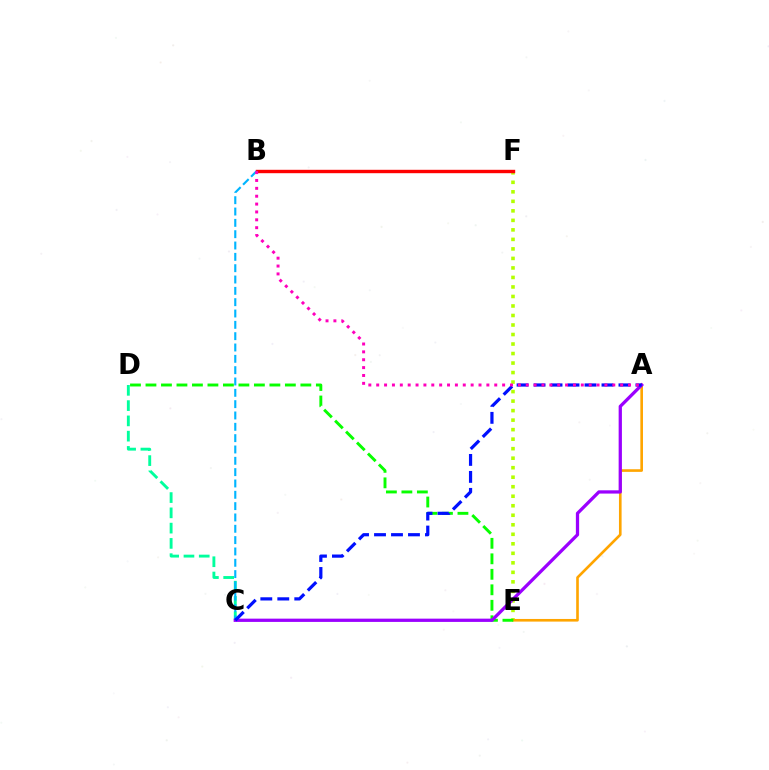{('E', 'F'): [{'color': '#b3ff00', 'line_style': 'dotted', 'thickness': 2.58}], ('A', 'E'): [{'color': '#ffa500', 'line_style': 'solid', 'thickness': 1.9}], ('B', 'F'): [{'color': '#ff0000', 'line_style': 'solid', 'thickness': 2.45}], ('C', 'D'): [{'color': '#00ff9d', 'line_style': 'dashed', 'thickness': 2.08}], ('B', 'C'): [{'color': '#00b5ff', 'line_style': 'dashed', 'thickness': 1.54}], ('D', 'E'): [{'color': '#08ff00', 'line_style': 'dashed', 'thickness': 2.1}], ('A', 'C'): [{'color': '#9b00ff', 'line_style': 'solid', 'thickness': 2.35}, {'color': '#0010ff', 'line_style': 'dashed', 'thickness': 2.31}], ('A', 'B'): [{'color': '#ff00bd', 'line_style': 'dotted', 'thickness': 2.14}]}